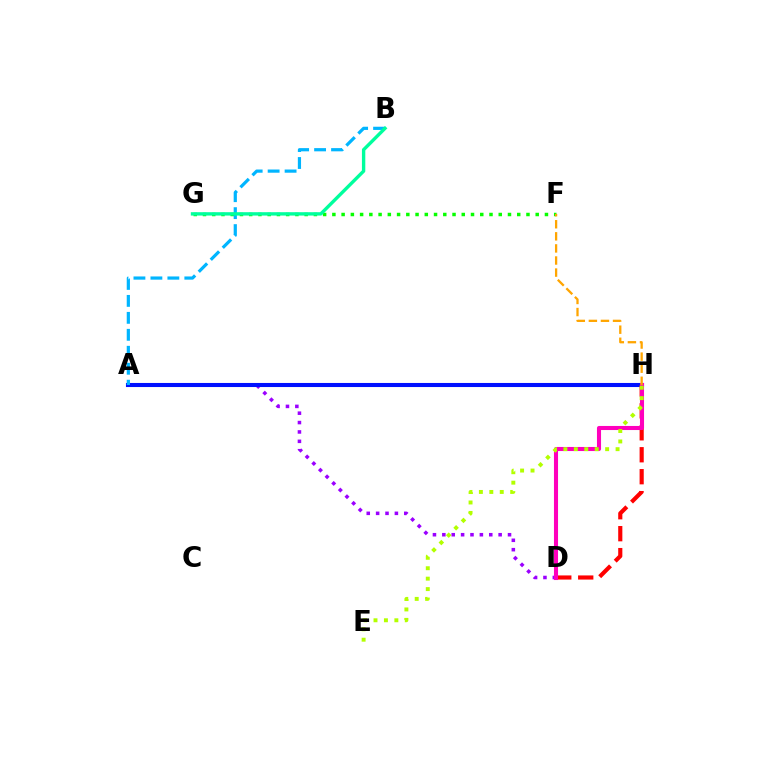{('A', 'D'): [{'color': '#9b00ff', 'line_style': 'dotted', 'thickness': 2.55}], ('A', 'H'): [{'color': '#0010ff', 'line_style': 'solid', 'thickness': 2.93}], ('D', 'H'): [{'color': '#ff0000', 'line_style': 'dashed', 'thickness': 2.98}, {'color': '#ff00bd', 'line_style': 'solid', 'thickness': 2.94}], ('F', 'G'): [{'color': '#08ff00', 'line_style': 'dotted', 'thickness': 2.51}], ('A', 'B'): [{'color': '#00b5ff', 'line_style': 'dashed', 'thickness': 2.3}], ('E', 'H'): [{'color': '#b3ff00', 'line_style': 'dotted', 'thickness': 2.83}], ('F', 'H'): [{'color': '#ffa500', 'line_style': 'dashed', 'thickness': 1.64}], ('B', 'G'): [{'color': '#00ff9d', 'line_style': 'solid', 'thickness': 2.43}]}